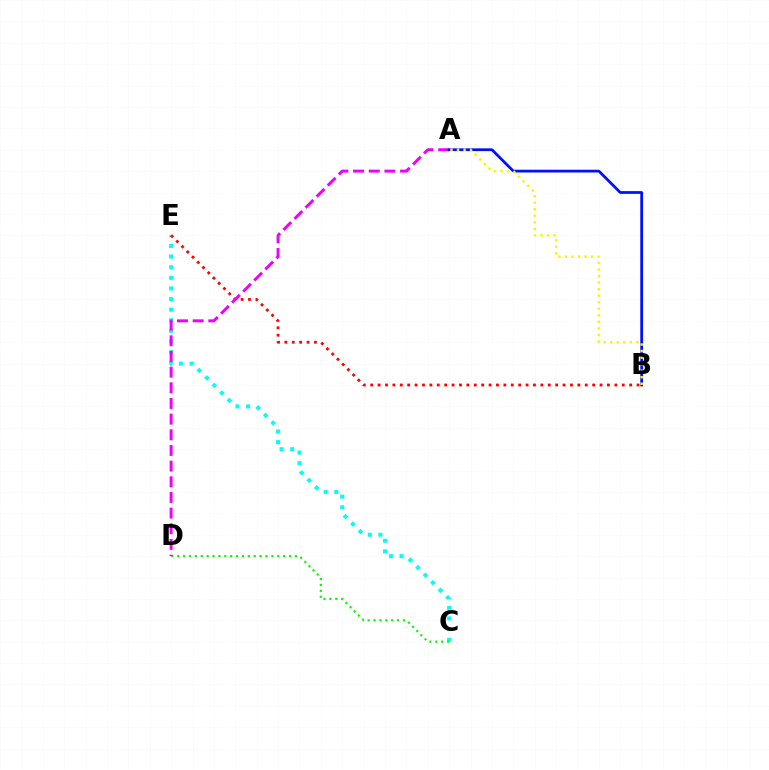{('C', 'E'): [{'color': '#00fff6', 'line_style': 'dotted', 'thickness': 2.89}], ('C', 'D'): [{'color': '#08ff00', 'line_style': 'dotted', 'thickness': 1.6}], ('B', 'E'): [{'color': '#ff0000', 'line_style': 'dotted', 'thickness': 2.01}], ('A', 'D'): [{'color': '#ee00ff', 'line_style': 'dashed', 'thickness': 2.13}], ('A', 'B'): [{'color': '#0010ff', 'line_style': 'solid', 'thickness': 1.99}, {'color': '#fcf500', 'line_style': 'dotted', 'thickness': 1.78}]}